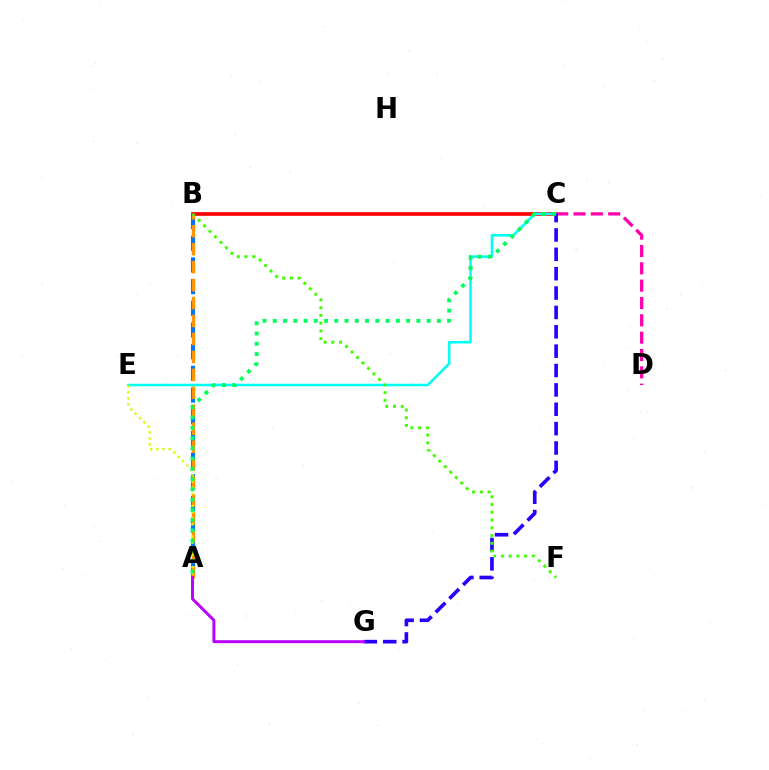{('A', 'B'): [{'color': '#0074ff', 'line_style': 'dashed', 'thickness': 2.95}, {'color': '#ff9400', 'line_style': 'dashed', 'thickness': 2.44}], ('B', 'C'): [{'color': '#ff0000', 'line_style': 'solid', 'thickness': 2.64}], ('C', 'E'): [{'color': '#00fff6', 'line_style': 'solid', 'thickness': 1.82}], ('C', 'D'): [{'color': '#ff00ac', 'line_style': 'dashed', 'thickness': 2.36}], ('C', 'G'): [{'color': '#2500ff', 'line_style': 'dashed', 'thickness': 2.63}], ('B', 'F'): [{'color': '#3dff00', 'line_style': 'dotted', 'thickness': 2.11}], ('A', 'E'): [{'color': '#d1ff00', 'line_style': 'dotted', 'thickness': 1.66}], ('A', 'C'): [{'color': '#00ff5c', 'line_style': 'dotted', 'thickness': 2.79}], ('A', 'G'): [{'color': '#b900ff', 'line_style': 'solid', 'thickness': 2.12}]}